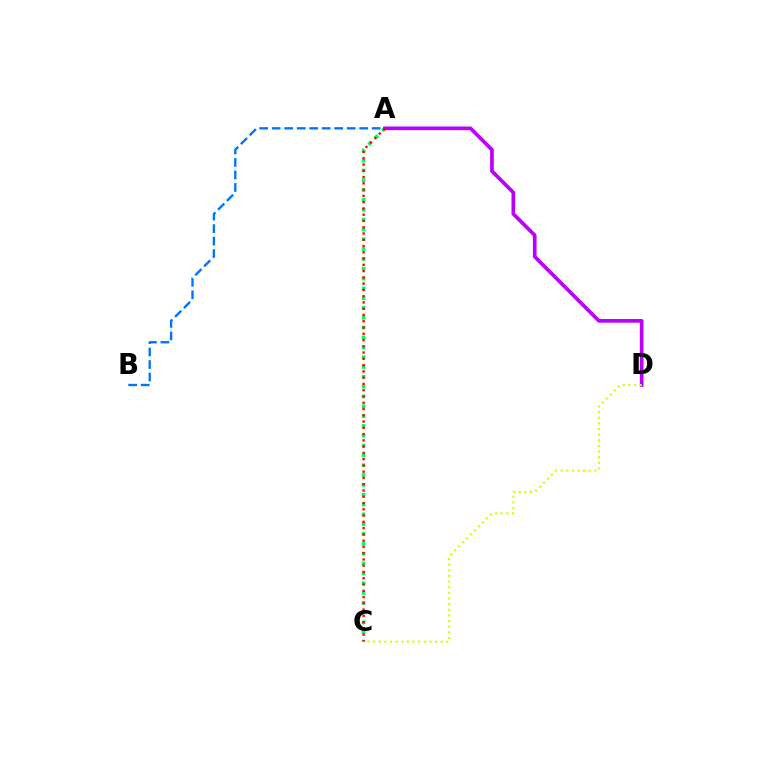{('A', 'B'): [{'color': '#0074ff', 'line_style': 'dashed', 'thickness': 1.7}], ('A', 'C'): [{'color': '#00ff5c', 'line_style': 'dotted', 'thickness': 2.67}, {'color': '#ff0000', 'line_style': 'dotted', 'thickness': 1.7}], ('A', 'D'): [{'color': '#b900ff', 'line_style': 'solid', 'thickness': 2.65}], ('C', 'D'): [{'color': '#d1ff00', 'line_style': 'dotted', 'thickness': 1.53}]}